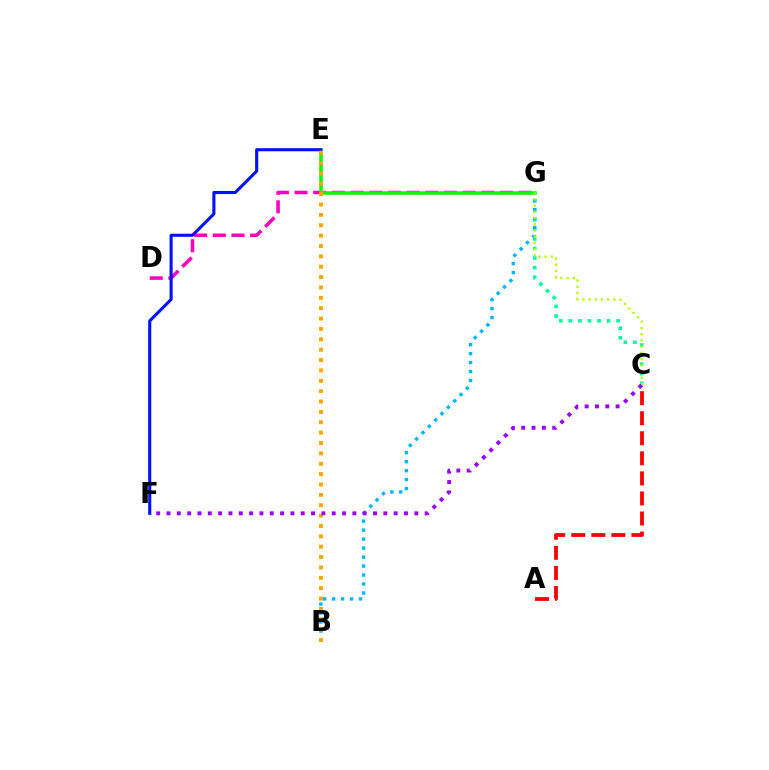{('C', 'G'): [{'color': '#00ff9d', 'line_style': 'dotted', 'thickness': 2.59}, {'color': '#b3ff00', 'line_style': 'dotted', 'thickness': 1.68}], ('D', 'G'): [{'color': '#ff00bd', 'line_style': 'dashed', 'thickness': 2.54}], ('B', 'G'): [{'color': '#00b5ff', 'line_style': 'dotted', 'thickness': 2.44}], ('A', 'C'): [{'color': '#ff0000', 'line_style': 'dashed', 'thickness': 2.72}], ('E', 'G'): [{'color': '#08ff00', 'line_style': 'solid', 'thickness': 2.53}], ('E', 'F'): [{'color': '#0010ff', 'line_style': 'solid', 'thickness': 2.23}], ('B', 'E'): [{'color': '#ffa500', 'line_style': 'dotted', 'thickness': 2.82}], ('C', 'F'): [{'color': '#9b00ff', 'line_style': 'dotted', 'thickness': 2.81}]}